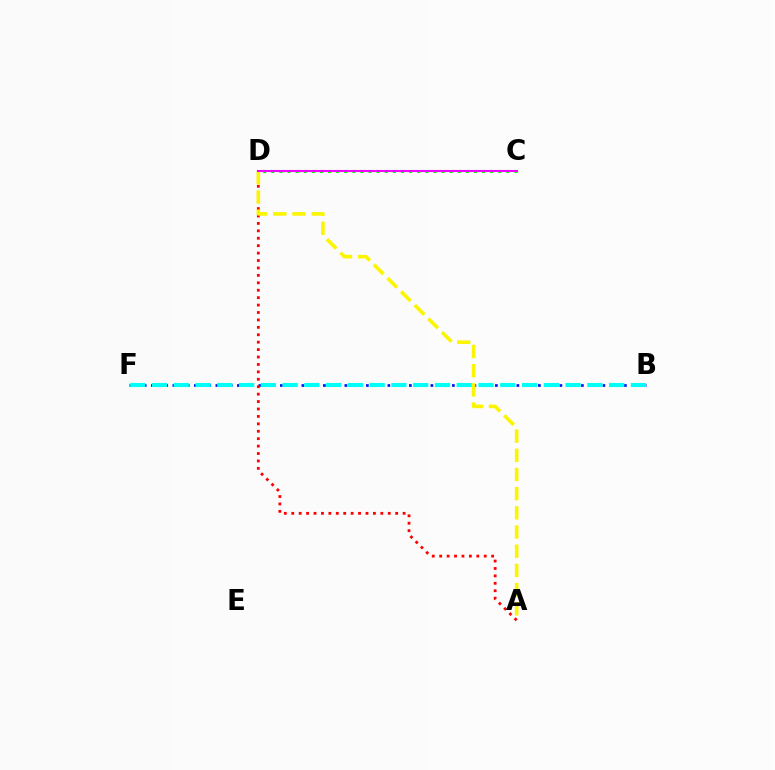{('B', 'F'): [{'color': '#0010ff', 'line_style': 'dotted', 'thickness': 1.95}, {'color': '#00fff6', 'line_style': 'dashed', 'thickness': 2.96}], ('A', 'D'): [{'color': '#ff0000', 'line_style': 'dotted', 'thickness': 2.02}, {'color': '#fcf500', 'line_style': 'dashed', 'thickness': 2.61}], ('C', 'D'): [{'color': '#08ff00', 'line_style': 'dotted', 'thickness': 2.2}, {'color': '#ee00ff', 'line_style': 'solid', 'thickness': 1.5}]}